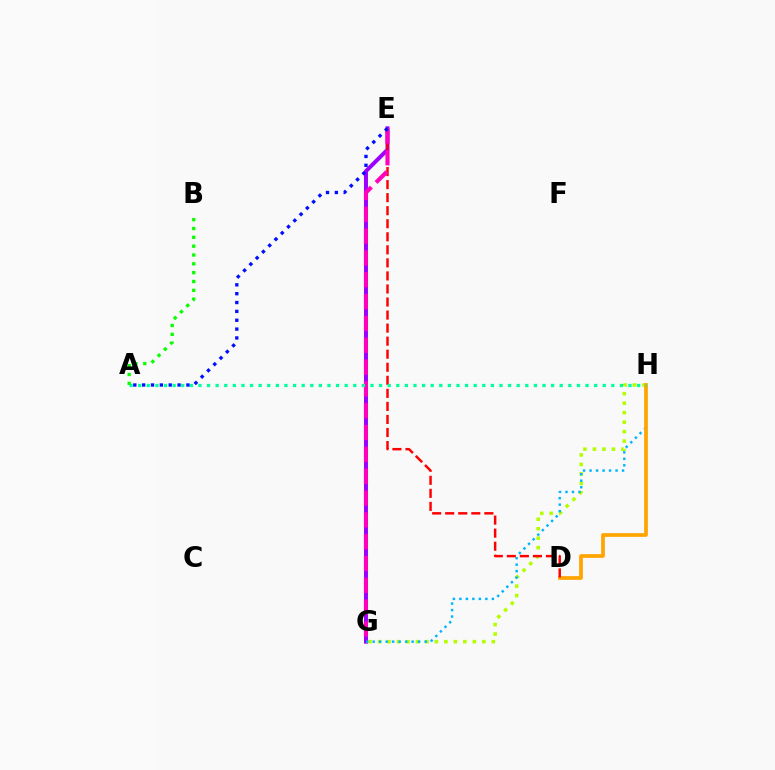{('E', 'G'): [{'color': '#9b00ff', 'line_style': 'solid', 'thickness': 2.86}, {'color': '#ff00bd', 'line_style': 'dashed', 'thickness': 2.97}], ('G', 'H'): [{'color': '#b3ff00', 'line_style': 'dotted', 'thickness': 2.58}, {'color': '#00b5ff', 'line_style': 'dotted', 'thickness': 1.76}], ('D', 'H'): [{'color': '#ffa500', 'line_style': 'solid', 'thickness': 2.68}], ('D', 'E'): [{'color': '#ff0000', 'line_style': 'dashed', 'thickness': 1.77}], ('A', 'H'): [{'color': '#00ff9d', 'line_style': 'dotted', 'thickness': 2.34}], ('A', 'B'): [{'color': '#08ff00', 'line_style': 'dotted', 'thickness': 2.4}], ('A', 'E'): [{'color': '#0010ff', 'line_style': 'dotted', 'thickness': 2.4}]}